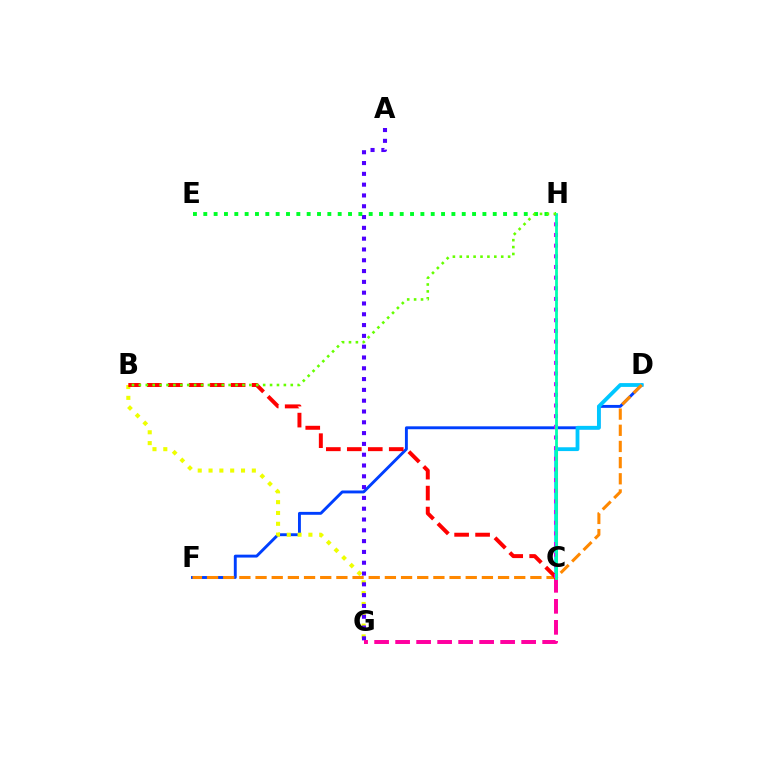{('D', 'F'): [{'color': '#003fff', 'line_style': 'solid', 'thickness': 2.09}, {'color': '#ff8800', 'line_style': 'dashed', 'thickness': 2.2}], ('B', 'G'): [{'color': '#eeff00', 'line_style': 'dotted', 'thickness': 2.94}], ('A', 'G'): [{'color': '#4f00ff', 'line_style': 'dotted', 'thickness': 2.93}], ('C', 'D'): [{'color': '#00c7ff', 'line_style': 'solid', 'thickness': 2.75}], ('C', 'G'): [{'color': '#ff00a0', 'line_style': 'dashed', 'thickness': 2.85}], ('B', 'C'): [{'color': '#ff0000', 'line_style': 'dashed', 'thickness': 2.85}], ('E', 'H'): [{'color': '#00ff27', 'line_style': 'dotted', 'thickness': 2.81}], ('C', 'H'): [{'color': '#d600ff', 'line_style': 'dotted', 'thickness': 2.9}, {'color': '#00ffaf', 'line_style': 'solid', 'thickness': 2.01}], ('B', 'H'): [{'color': '#66ff00', 'line_style': 'dotted', 'thickness': 1.88}]}